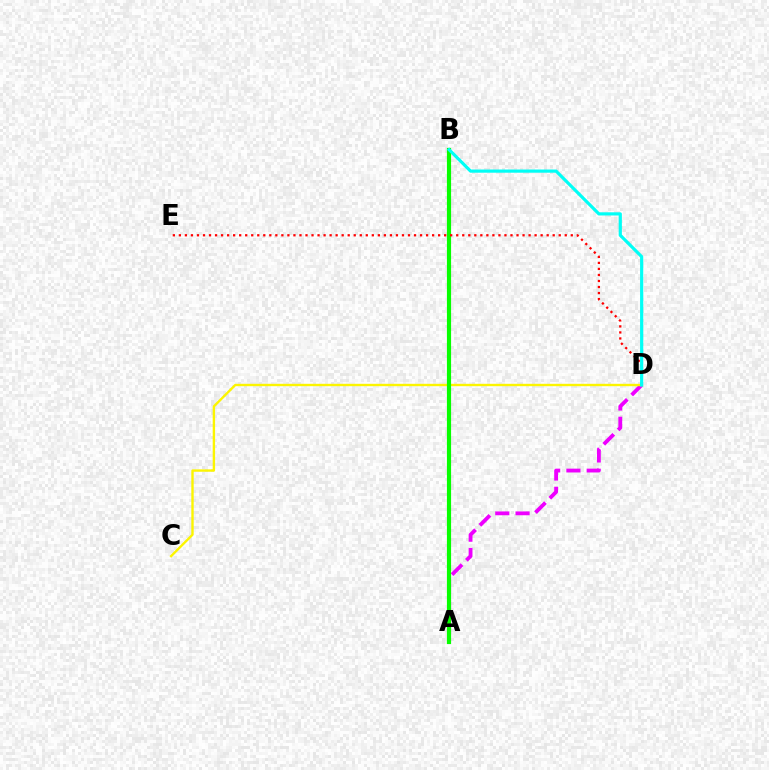{('A', 'D'): [{'color': '#ee00ff', 'line_style': 'dashed', 'thickness': 2.75}], ('C', 'D'): [{'color': '#fcf500', 'line_style': 'solid', 'thickness': 1.72}], ('A', 'B'): [{'color': '#0010ff', 'line_style': 'dotted', 'thickness': 2.62}, {'color': '#08ff00', 'line_style': 'solid', 'thickness': 3.0}], ('D', 'E'): [{'color': '#ff0000', 'line_style': 'dotted', 'thickness': 1.64}], ('B', 'D'): [{'color': '#00fff6', 'line_style': 'solid', 'thickness': 2.29}]}